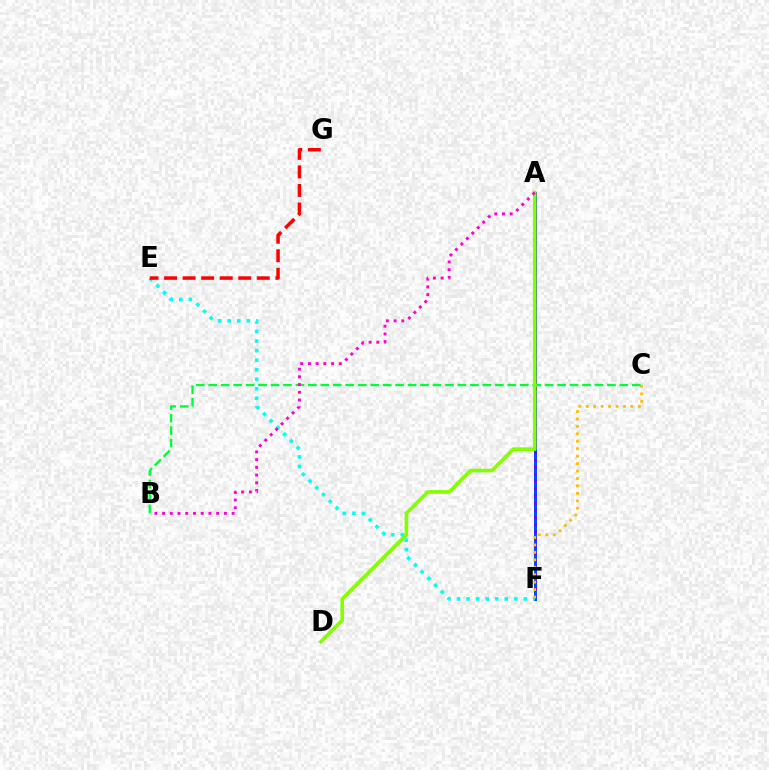{('A', 'F'): [{'color': '#004bff', 'line_style': 'solid', 'thickness': 2.16}, {'color': '#7200ff', 'line_style': 'dotted', 'thickness': 1.95}], ('C', 'F'): [{'color': '#ffbd00', 'line_style': 'dotted', 'thickness': 2.02}], ('B', 'C'): [{'color': '#00ff39', 'line_style': 'dashed', 'thickness': 1.69}], ('A', 'D'): [{'color': '#84ff00', 'line_style': 'solid', 'thickness': 2.61}], ('E', 'F'): [{'color': '#00fff6', 'line_style': 'dotted', 'thickness': 2.59}], ('E', 'G'): [{'color': '#ff0000', 'line_style': 'dashed', 'thickness': 2.52}], ('A', 'B'): [{'color': '#ff00cf', 'line_style': 'dotted', 'thickness': 2.1}]}